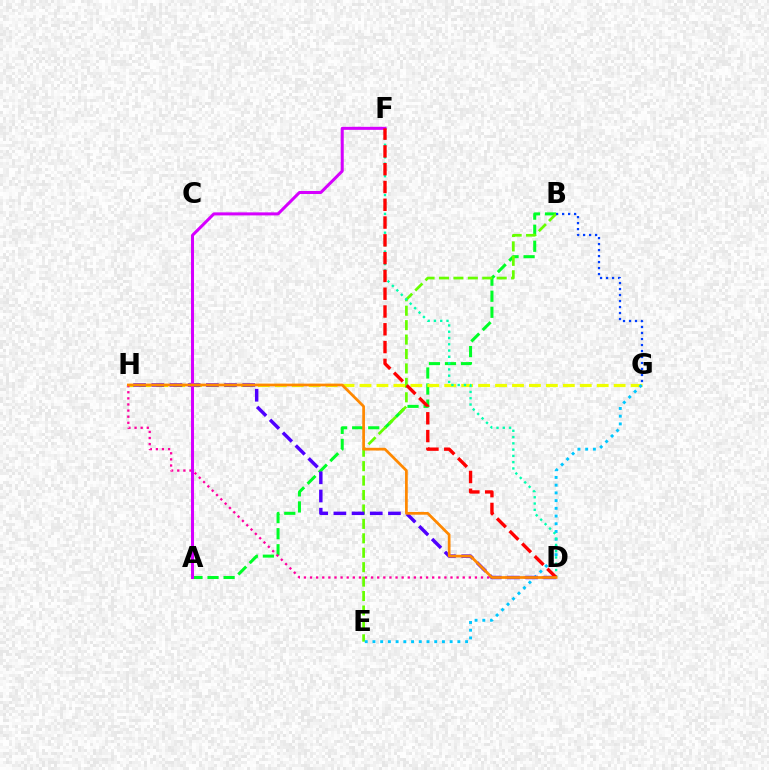{('A', 'B'): [{'color': '#00ff27', 'line_style': 'dashed', 'thickness': 2.18}], ('G', 'H'): [{'color': '#eeff00', 'line_style': 'dashed', 'thickness': 2.3}], ('B', 'E'): [{'color': '#66ff00', 'line_style': 'dashed', 'thickness': 1.96}], ('E', 'G'): [{'color': '#00c7ff', 'line_style': 'dotted', 'thickness': 2.1}], ('D', 'H'): [{'color': '#ff00a0', 'line_style': 'dotted', 'thickness': 1.66}, {'color': '#4f00ff', 'line_style': 'dashed', 'thickness': 2.47}, {'color': '#ff8800', 'line_style': 'solid', 'thickness': 1.96}], ('A', 'F'): [{'color': '#d600ff', 'line_style': 'solid', 'thickness': 2.18}], ('B', 'G'): [{'color': '#003fff', 'line_style': 'dotted', 'thickness': 1.63}], ('D', 'F'): [{'color': '#00ffaf', 'line_style': 'dotted', 'thickness': 1.71}, {'color': '#ff0000', 'line_style': 'dashed', 'thickness': 2.42}]}